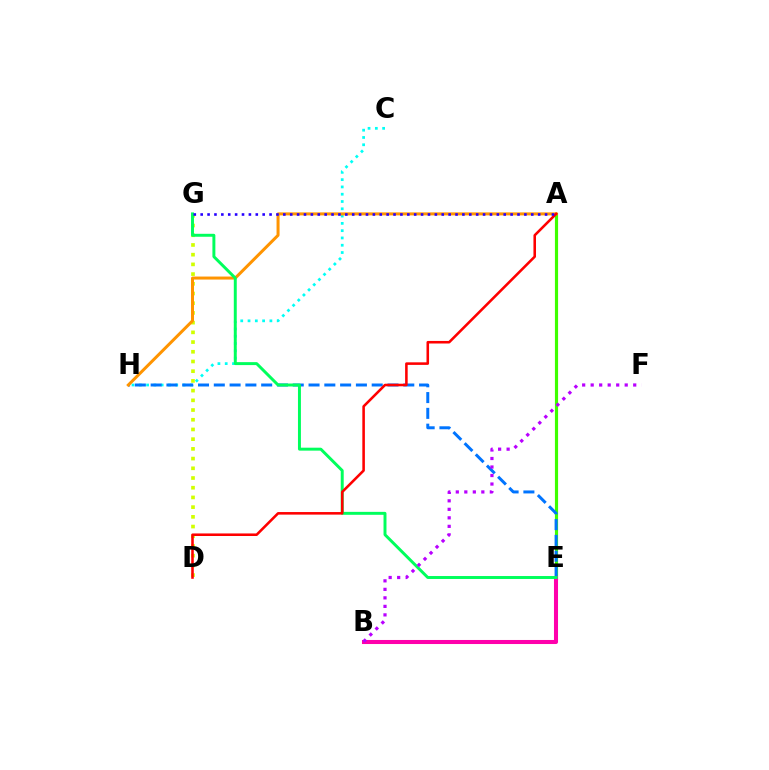{('D', 'G'): [{'color': '#d1ff00', 'line_style': 'dotted', 'thickness': 2.64}], ('C', 'H'): [{'color': '#00fff6', 'line_style': 'dotted', 'thickness': 1.98}], ('A', 'E'): [{'color': '#3dff00', 'line_style': 'solid', 'thickness': 2.27}], ('E', 'H'): [{'color': '#0074ff', 'line_style': 'dashed', 'thickness': 2.14}], ('A', 'H'): [{'color': '#ff9400', 'line_style': 'solid', 'thickness': 2.17}], ('B', 'E'): [{'color': '#ff00ac', 'line_style': 'solid', 'thickness': 2.92}], ('E', 'G'): [{'color': '#00ff5c', 'line_style': 'solid', 'thickness': 2.12}], ('A', 'D'): [{'color': '#ff0000', 'line_style': 'solid', 'thickness': 1.84}], ('A', 'G'): [{'color': '#2500ff', 'line_style': 'dotted', 'thickness': 1.87}], ('B', 'F'): [{'color': '#b900ff', 'line_style': 'dotted', 'thickness': 2.31}]}